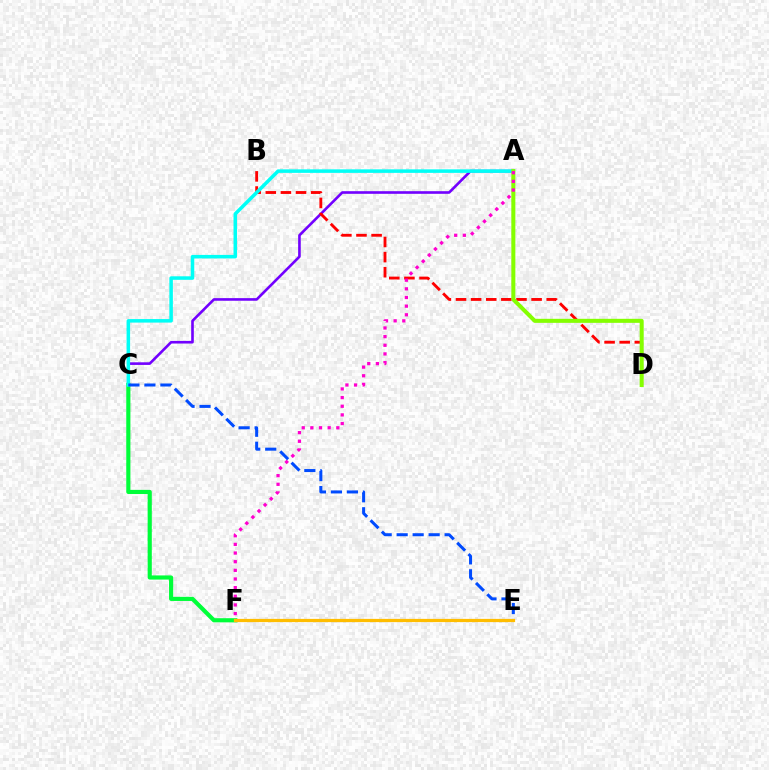{('A', 'C'): [{'color': '#7200ff', 'line_style': 'solid', 'thickness': 1.89}, {'color': '#00fff6', 'line_style': 'solid', 'thickness': 2.53}], ('B', 'D'): [{'color': '#ff0000', 'line_style': 'dashed', 'thickness': 2.05}], ('C', 'F'): [{'color': '#00ff39', 'line_style': 'solid', 'thickness': 2.99}], ('A', 'D'): [{'color': '#84ff00', 'line_style': 'solid', 'thickness': 2.9}], ('A', 'F'): [{'color': '#ff00cf', 'line_style': 'dotted', 'thickness': 2.35}], ('C', 'E'): [{'color': '#004bff', 'line_style': 'dashed', 'thickness': 2.17}], ('E', 'F'): [{'color': '#ffbd00', 'line_style': 'solid', 'thickness': 2.33}]}